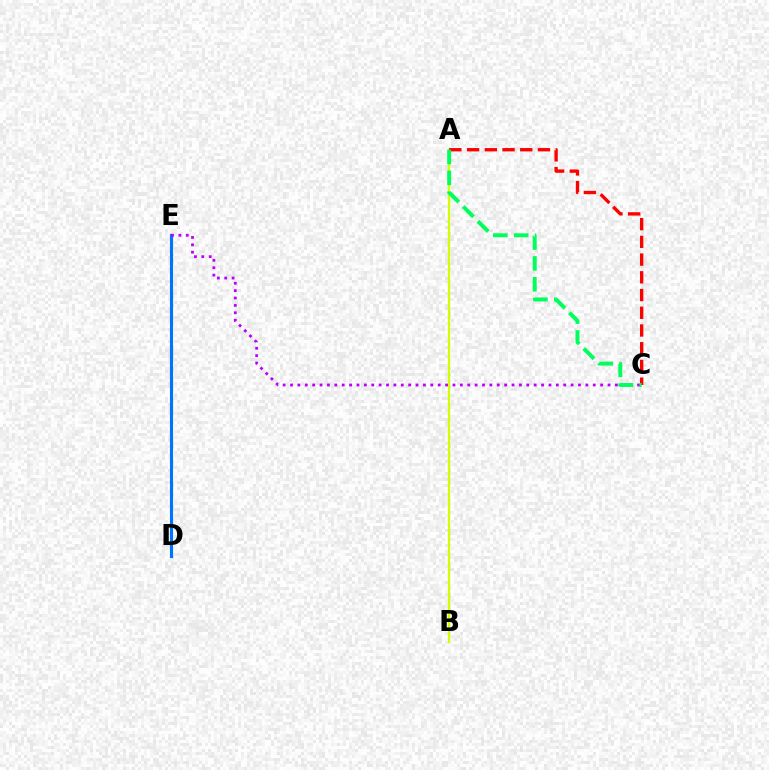{('D', 'E'): [{'color': '#0074ff', 'line_style': 'solid', 'thickness': 2.25}], ('A', 'B'): [{'color': '#d1ff00', 'line_style': 'solid', 'thickness': 1.63}], ('A', 'C'): [{'color': '#ff0000', 'line_style': 'dashed', 'thickness': 2.41}, {'color': '#00ff5c', 'line_style': 'dashed', 'thickness': 2.83}], ('C', 'E'): [{'color': '#b900ff', 'line_style': 'dotted', 'thickness': 2.01}]}